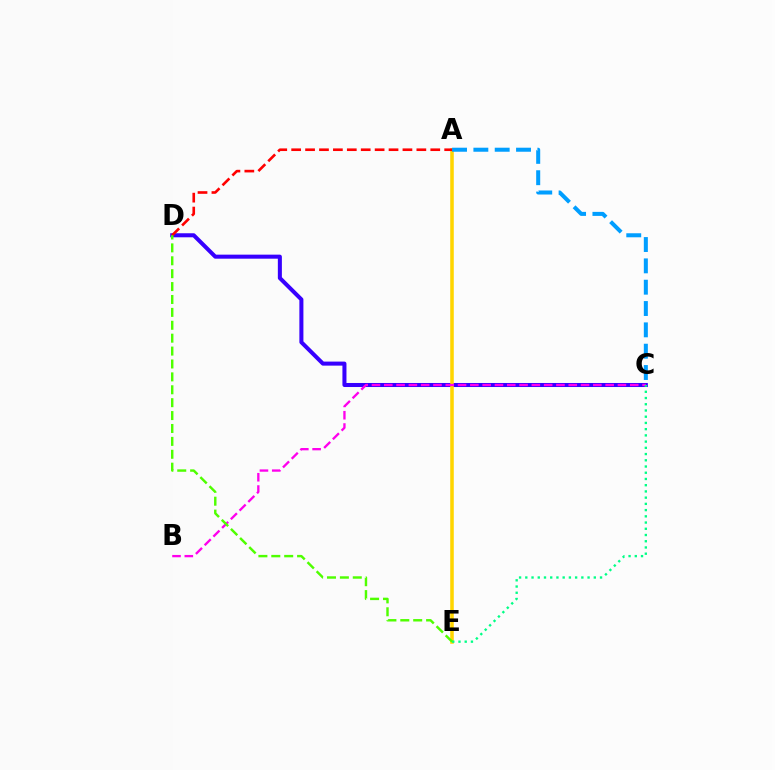{('C', 'D'): [{'color': '#3700ff', 'line_style': 'solid', 'thickness': 2.91}], ('A', 'E'): [{'color': '#ffd500', 'line_style': 'solid', 'thickness': 2.56}], ('B', 'C'): [{'color': '#ff00ed', 'line_style': 'dashed', 'thickness': 1.67}], ('A', 'C'): [{'color': '#009eff', 'line_style': 'dashed', 'thickness': 2.9}], ('C', 'E'): [{'color': '#00ff86', 'line_style': 'dotted', 'thickness': 1.69}], ('A', 'D'): [{'color': '#ff0000', 'line_style': 'dashed', 'thickness': 1.89}], ('D', 'E'): [{'color': '#4fff00', 'line_style': 'dashed', 'thickness': 1.75}]}